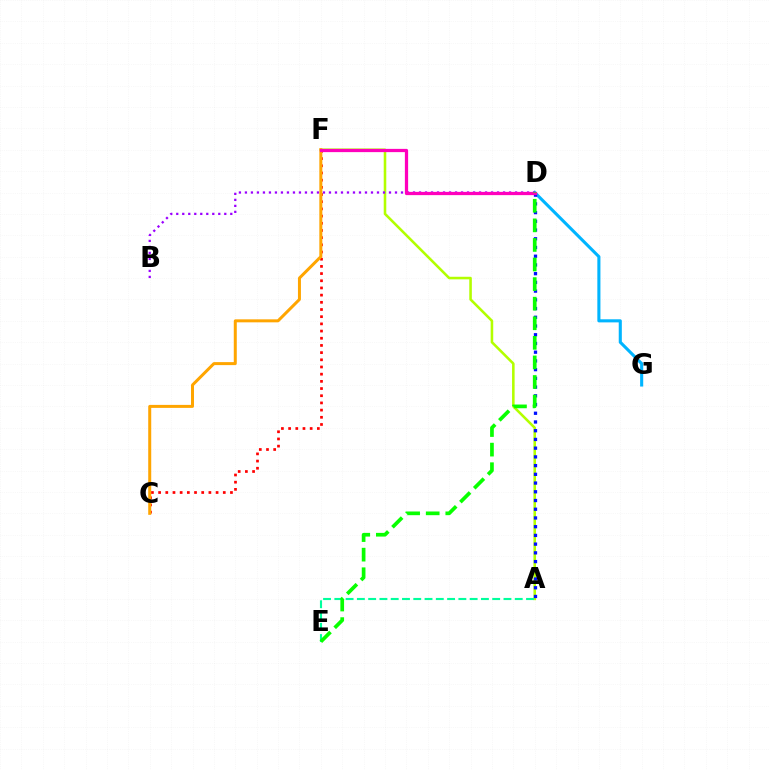{('D', 'G'): [{'color': '#00b5ff', 'line_style': 'solid', 'thickness': 2.23}], ('A', 'F'): [{'color': '#b3ff00', 'line_style': 'solid', 'thickness': 1.85}], ('C', 'F'): [{'color': '#ff0000', 'line_style': 'dotted', 'thickness': 1.95}, {'color': '#ffa500', 'line_style': 'solid', 'thickness': 2.16}], ('B', 'D'): [{'color': '#9b00ff', 'line_style': 'dotted', 'thickness': 1.63}], ('A', 'D'): [{'color': '#0010ff', 'line_style': 'dotted', 'thickness': 2.37}], ('A', 'E'): [{'color': '#00ff9d', 'line_style': 'dashed', 'thickness': 1.53}], ('D', 'F'): [{'color': '#ff00bd', 'line_style': 'solid', 'thickness': 2.34}], ('D', 'E'): [{'color': '#08ff00', 'line_style': 'dashed', 'thickness': 2.66}]}